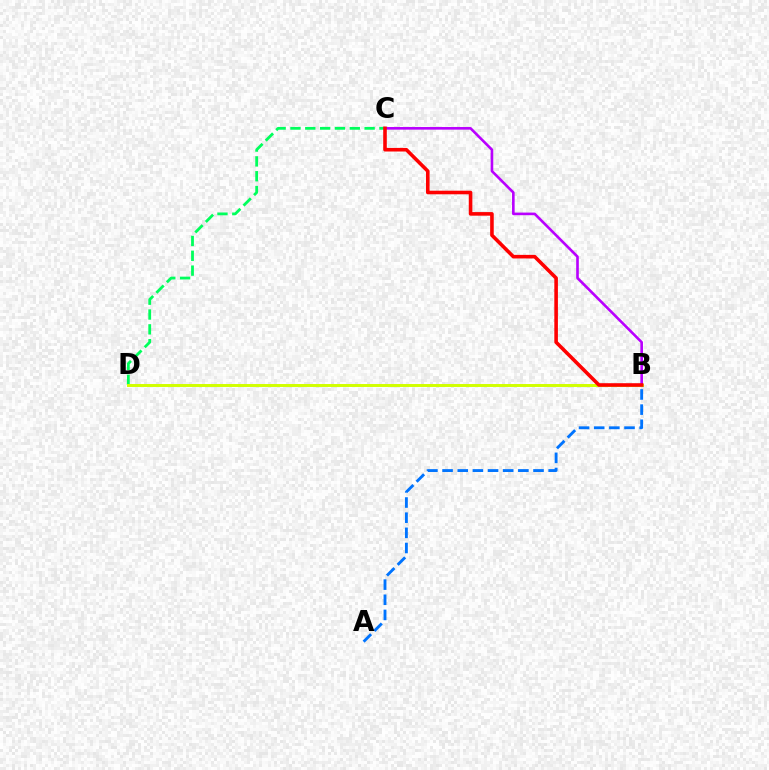{('C', 'D'): [{'color': '#00ff5c', 'line_style': 'dashed', 'thickness': 2.01}], ('A', 'B'): [{'color': '#0074ff', 'line_style': 'dashed', 'thickness': 2.06}], ('B', 'C'): [{'color': '#b900ff', 'line_style': 'solid', 'thickness': 1.89}, {'color': '#ff0000', 'line_style': 'solid', 'thickness': 2.58}], ('B', 'D'): [{'color': '#d1ff00', 'line_style': 'solid', 'thickness': 2.12}]}